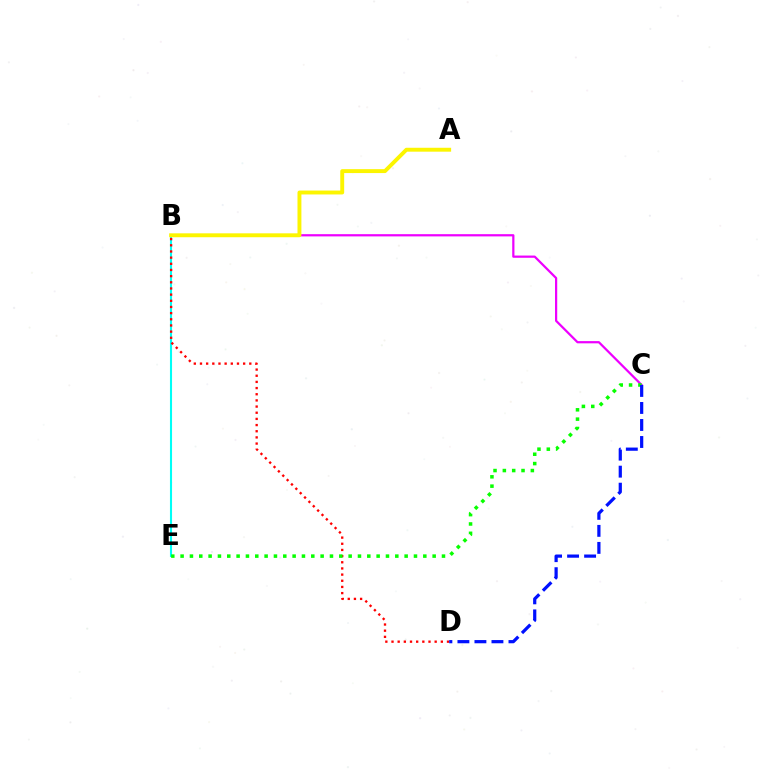{('B', 'E'): [{'color': '#00fff6', 'line_style': 'solid', 'thickness': 1.51}], ('B', 'D'): [{'color': '#ff0000', 'line_style': 'dotted', 'thickness': 1.68}], ('B', 'C'): [{'color': '#ee00ff', 'line_style': 'solid', 'thickness': 1.6}], ('C', 'E'): [{'color': '#08ff00', 'line_style': 'dotted', 'thickness': 2.54}], ('A', 'B'): [{'color': '#fcf500', 'line_style': 'solid', 'thickness': 2.81}], ('C', 'D'): [{'color': '#0010ff', 'line_style': 'dashed', 'thickness': 2.31}]}